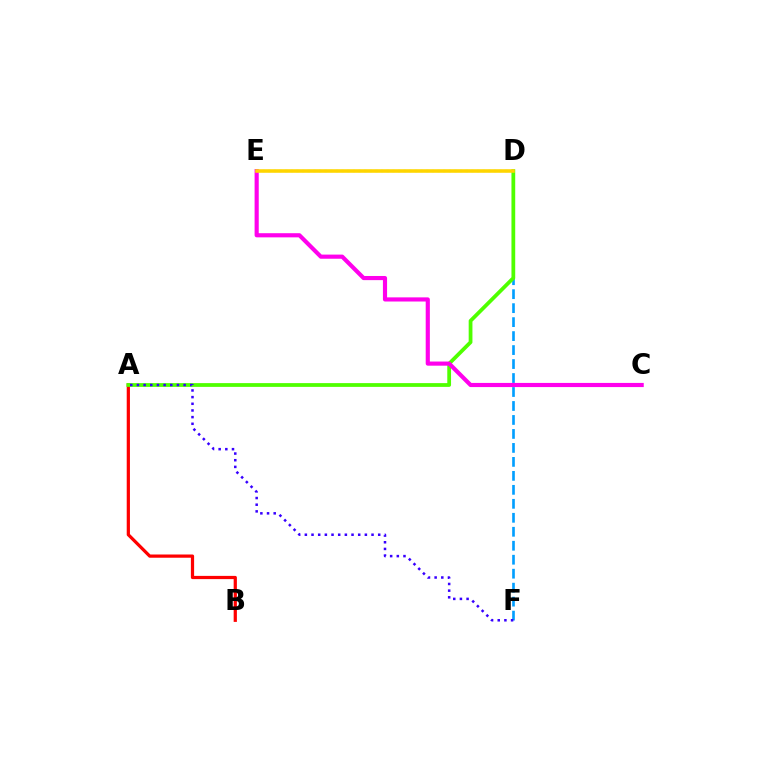{('D', 'F'): [{'color': '#009eff', 'line_style': 'dashed', 'thickness': 1.9}], ('D', 'E'): [{'color': '#00ff86', 'line_style': 'dotted', 'thickness': 1.53}, {'color': '#ffd500', 'line_style': 'solid', 'thickness': 2.57}], ('A', 'B'): [{'color': '#ff0000', 'line_style': 'solid', 'thickness': 2.32}], ('A', 'D'): [{'color': '#4fff00', 'line_style': 'solid', 'thickness': 2.71}], ('C', 'E'): [{'color': '#ff00ed', 'line_style': 'solid', 'thickness': 2.98}], ('A', 'F'): [{'color': '#3700ff', 'line_style': 'dotted', 'thickness': 1.81}]}